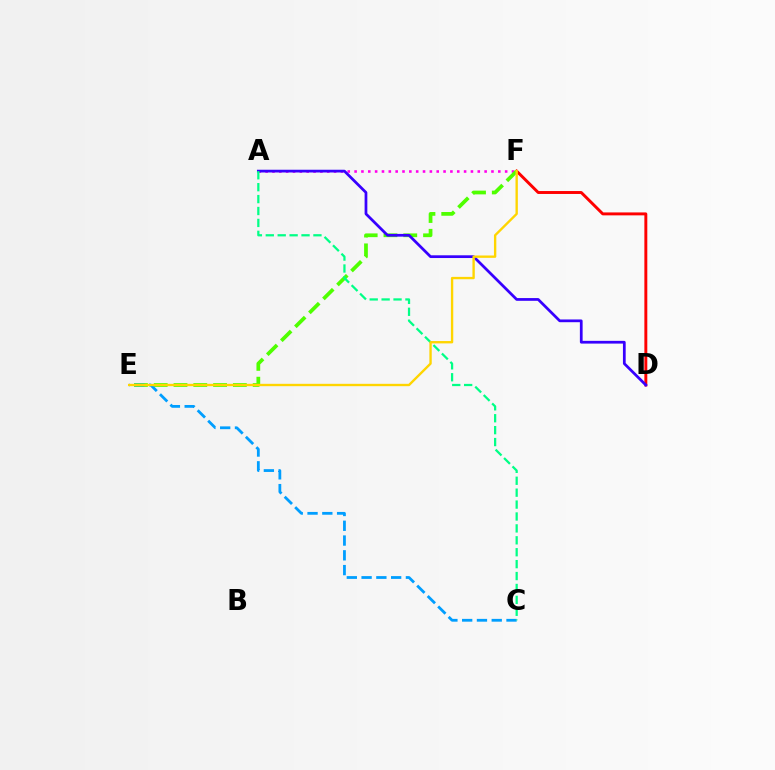{('D', 'F'): [{'color': '#ff0000', 'line_style': 'solid', 'thickness': 2.11}], ('A', 'F'): [{'color': '#ff00ed', 'line_style': 'dotted', 'thickness': 1.86}], ('E', 'F'): [{'color': '#4fff00', 'line_style': 'dashed', 'thickness': 2.69}, {'color': '#ffd500', 'line_style': 'solid', 'thickness': 1.7}], ('A', 'D'): [{'color': '#3700ff', 'line_style': 'solid', 'thickness': 1.97}], ('C', 'E'): [{'color': '#009eff', 'line_style': 'dashed', 'thickness': 2.01}], ('A', 'C'): [{'color': '#00ff86', 'line_style': 'dashed', 'thickness': 1.62}]}